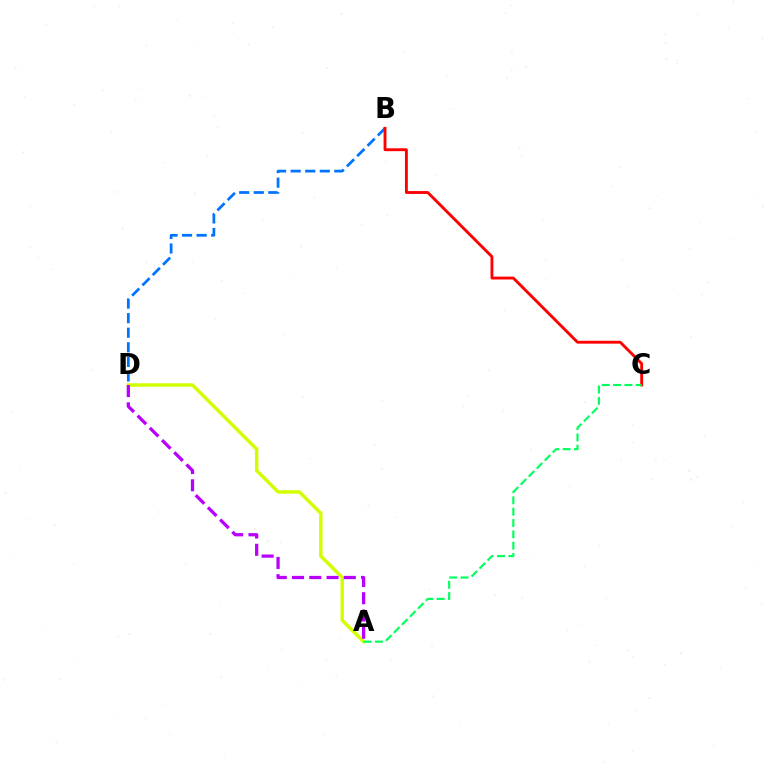{('B', 'D'): [{'color': '#0074ff', 'line_style': 'dashed', 'thickness': 1.98}], ('A', 'D'): [{'color': '#d1ff00', 'line_style': 'solid', 'thickness': 2.49}, {'color': '#b900ff', 'line_style': 'dashed', 'thickness': 2.35}], ('B', 'C'): [{'color': '#ff0000', 'line_style': 'solid', 'thickness': 2.06}], ('A', 'C'): [{'color': '#00ff5c', 'line_style': 'dashed', 'thickness': 1.54}]}